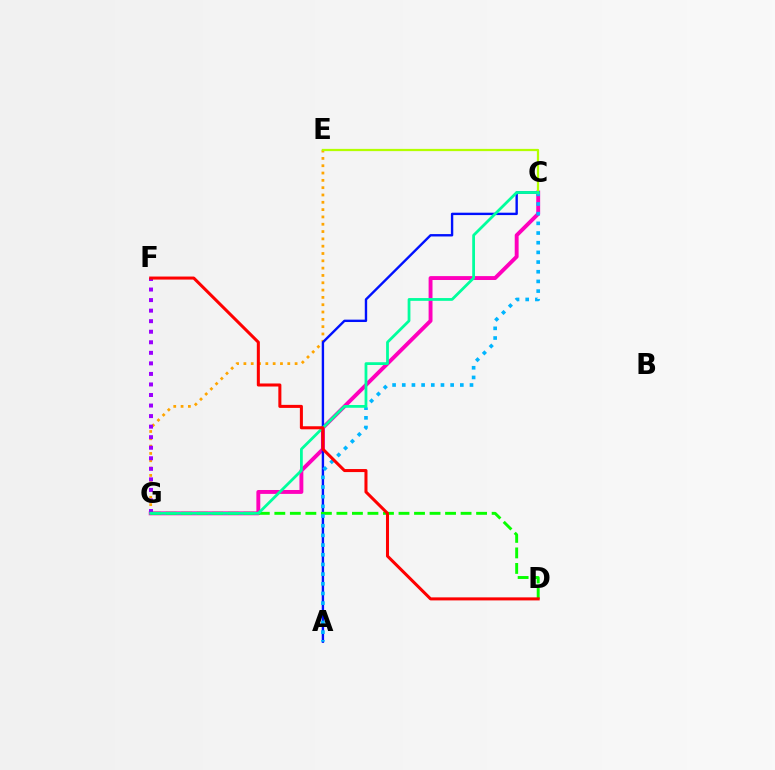{('E', 'G'): [{'color': '#ffa500', 'line_style': 'dotted', 'thickness': 1.99}], ('C', 'G'): [{'color': '#ff00bd', 'line_style': 'solid', 'thickness': 2.81}, {'color': '#00ff9d', 'line_style': 'solid', 'thickness': 2.0}], ('F', 'G'): [{'color': '#9b00ff', 'line_style': 'dotted', 'thickness': 2.87}], ('A', 'C'): [{'color': '#0010ff', 'line_style': 'solid', 'thickness': 1.72}, {'color': '#00b5ff', 'line_style': 'dotted', 'thickness': 2.63}], ('D', 'G'): [{'color': '#08ff00', 'line_style': 'dashed', 'thickness': 2.11}], ('C', 'E'): [{'color': '#b3ff00', 'line_style': 'solid', 'thickness': 1.62}], ('D', 'F'): [{'color': '#ff0000', 'line_style': 'solid', 'thickness': 2.19}]}